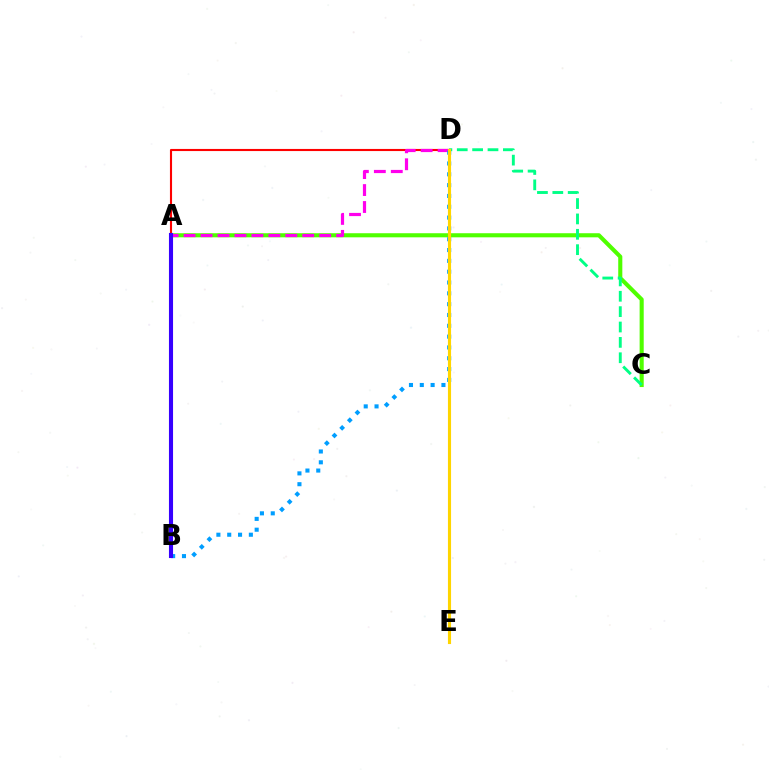{('A', 'C'): [{'color': '#4fff00', 'line_style': 'solid', 'thickness': 2.95}], ('C', 'D'): [{'color': '#00ff86', 'line_style': 'dashed', 'thickness': 2.09}], ('A', 'D'): [{'color': '#ff0000', 'line_style': 'solid', 'thickness': 1.53}, {'color': '#ff00ed', 'line_style': 'dashed', 'thickness': 2.3}], ('B', 'D'): [{'color': '#009eff', 'line_style': 'dotted', 'thickness': 2.94}], ('D', 'E'): [{'color': '#ffd500', 'line_style': 'solid', 'thickness': 2.25}], ('A', 'B'): [{'color': '#3700ff', 'line_style': 'solid', 'thickness': 2.95}]}